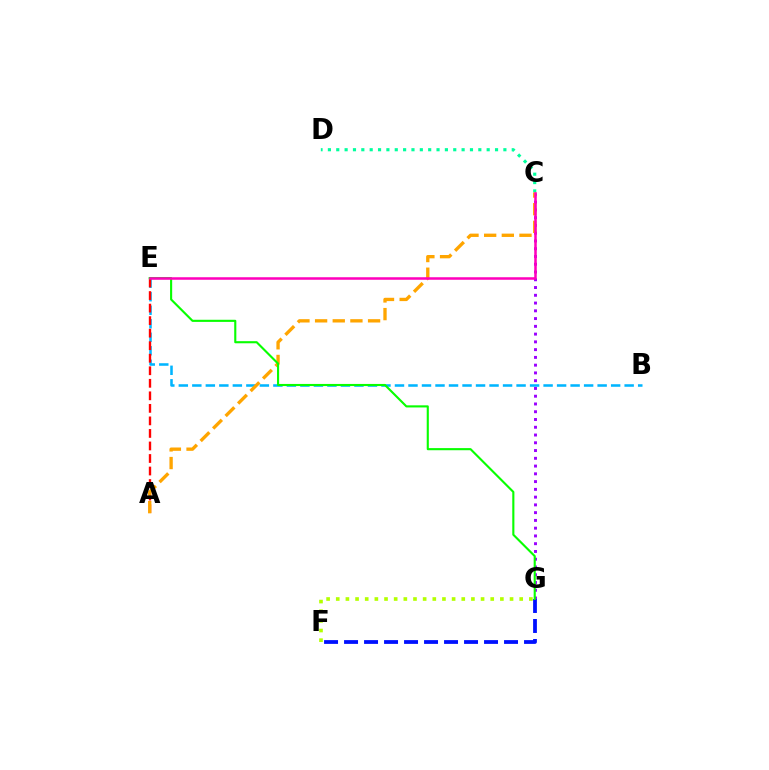{('C', 'G'): [{'color': '#9b00ff', 'line_style': 'dotted', 'thickness': 2.11}], ('F', 'G'): [{'color': '#0010ff', 'line_style': 'dashed', 'thickness': 2.72}, {'color': '#b3ff00', 'line_style': 'dotted', 'thickness': 2.62}], ('C', 'D'): [{'color': '#00ff9d', 'line_style': 'dotted', 'thickness': 2.27}], ('B', 'E'): [{'color': '#00b5ff', 'line_style': 'dashed', 'thickness': 1.84}], ('A', 'E'): [{'color': '#ff0000', 'line_style': 'dashed', 'thickness': 1.7}], ('A', 'C'): [{'color': '#ffa500', 'line_style': 'dashed', 'thickness': 2.4}], ('E', 'G'): [{'color': '#08ff00', 'line_style': 'solid', 'thickness': 1.53}], ('C', 'E'): [{'color': '#ff00bd', 'line_style': 'solid', 'thickness': 1.82}]}